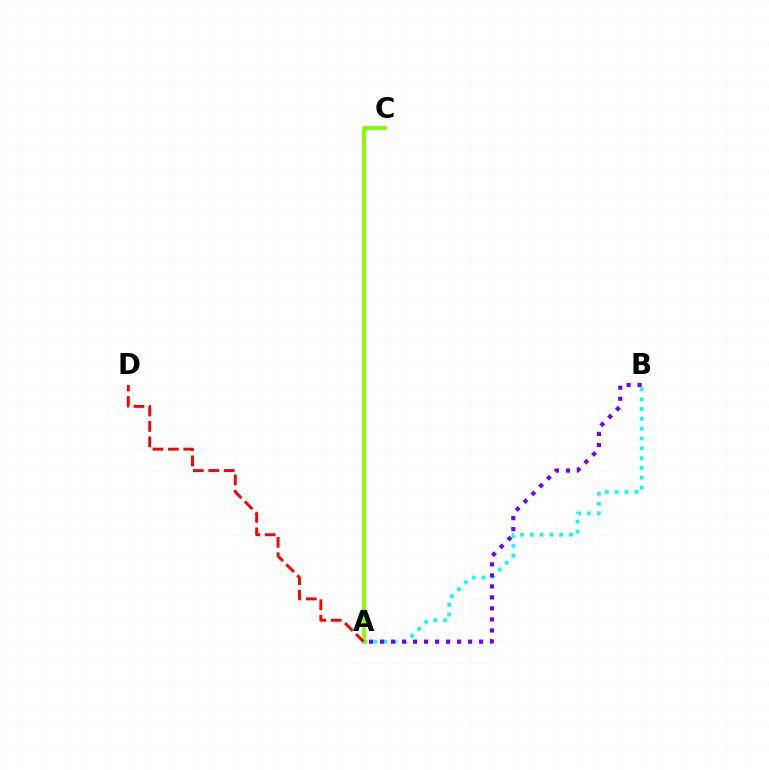{('A', 'B'): [{'color': '#00fff6', 'line_style': 'dotted', 'thickness': 2.67}, {'color': '#7200ff', 'line_style': 'dotted', 'thickness': 2.99}], ('A', 'C'): [{'color': '#84ff00', 'line_style': 'solid', 'thickness': 2.76}], ('A', 'D'): [{'color': '#ff0000', 'line_style': 'dashed', 'thickness': 2.1}]}